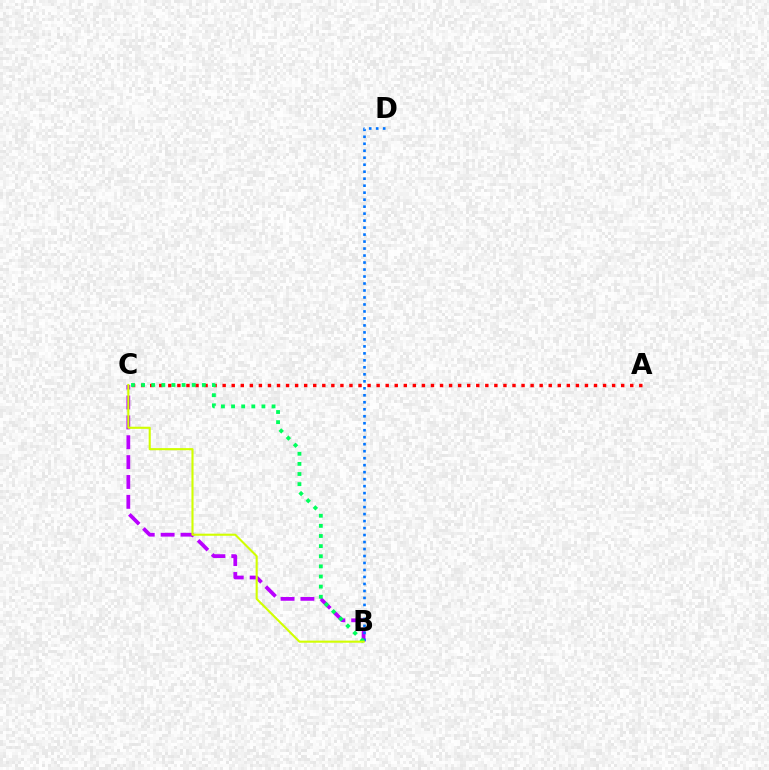{('B', 'C'): [{'color': '#b900ff', 'line_style': 'dashed', 'thickness': 2.7}, {'color': '#00ff5c', 'line_style': 'dotted', 'thickness': 2.75}, {'color': '#d1ff00', 'line_style': 'solid', 'thickness': 1.51}], ('B', 'D'): [{'color': '#0074ff', 'line_style': 'dotted', 'thickness': 1.9}], ('A', 'C'): [{'color': '#ff0000', 'line_style': 'dotted', 'thickness': 2.46}]}